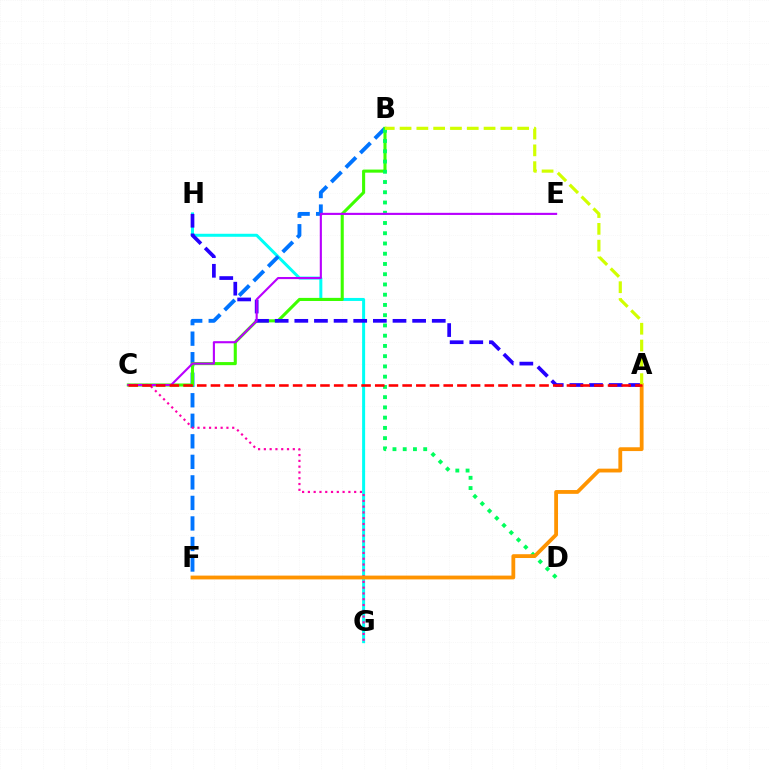{('G', 'H'): [{'color': '#00fff6', 'line_style': 'solid', 'thickness': 2.16}], ('B', 'F'): [{'color': '#0074ff', 'line_style': 'dashed', 'thickness': 2.79}], ('B', 'C'): [{'color': '#3dff00', 'line_style': 'solid', 'thickness': 2.22}], ('C', 'G'): [{'color': '#ff00ac', 'line_style': 'dotted', 'thickness': 1.57}], ('A', 'H'): [{'color': '#2500ff', 'line_style': 'dashed', 'thickness': 2.67}], ('B', 'D'): [{'color': '#00ff5c', 'line_style': 'dotted', 'thickness': 2.78}], ('C', 'E'): [{'color': '#b900ff', 'line_style': 'solid', 'thickness': 1.53}], ('A', 'F'): [{'color': '#ff9400', 'line_style': 'solid', 'thickness': 2.74}], ('A', 'B'): [{'color': '#d1ff00', 'line_style': 'dashed', 'thickness': 2.28}], ('A', 'C'): [{'color': '#ff0000', 'line_style': 'dashed', 'thickness': 1.86}]}